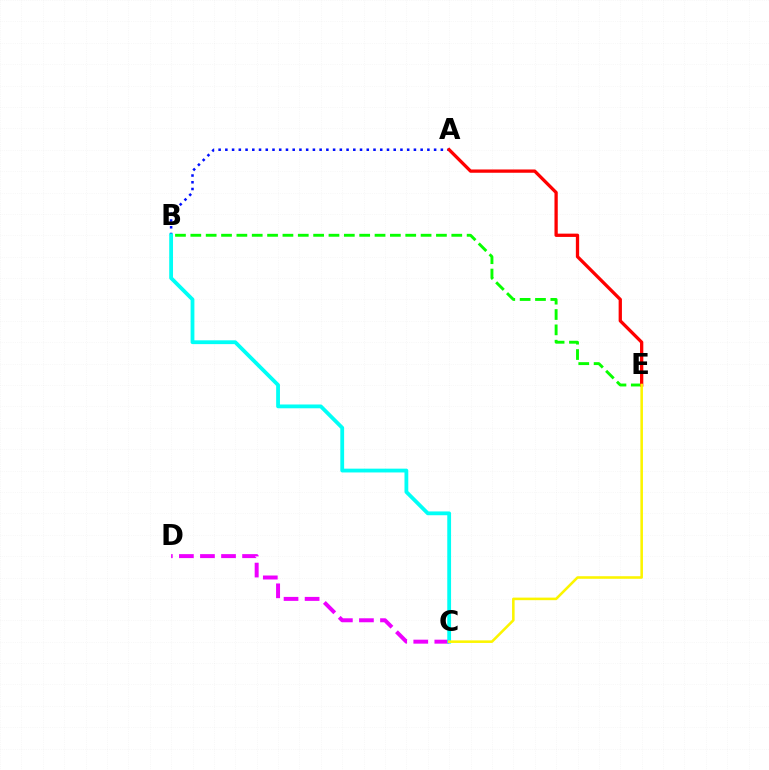{('A', 'B'): [{'color': '#0010ff', 'line_style': 'dotted', 'thickness': 1.83}], ('C', 'D'): [{'color': '#ee00ff', 'line_style': 'dashed', 'thickness': 2.86}], ('B', 'E'): [{'color': '#08ff00', 'line_style': 'dashed', 'thickness': 2.09}], ('A', 'E'): [{'color': '#ff0000', 'line_style': 'solid', 'thickness': 2.37}], ('B', 'C'): [{'color': '#00fff6', 'line_style': 'solid', 'thickness': 2.74}], ('C', 'E'): [{'color': '#fcf500', 'line_style': 'solid', 'thickness': 1.85}]}